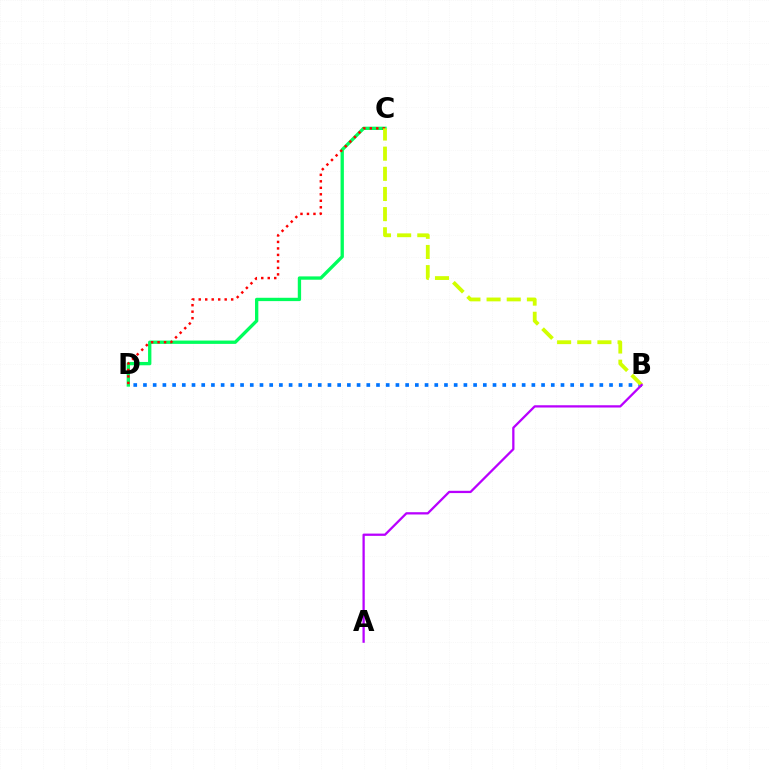{('B', 'D'): [{'color': '#0074ff', 'line_style': 'dotted', 'thickness': 2.64}], ('C', 'D'): [{'color': '#00ff5c', 'line_style': 'solid', 'thickness': 2.4}, {'color': '#ff0000', 'line_style': 'dotted', 'thickness': 1.76}], ('B', 'C'): [{'color': '#d1ff00', 'line_style': 'dashed', 'thickness': 2.74}], ('A', 'B'): [{'color': '#b900ff', 'line_style': 'solid', 'thickness': 1.64}]}